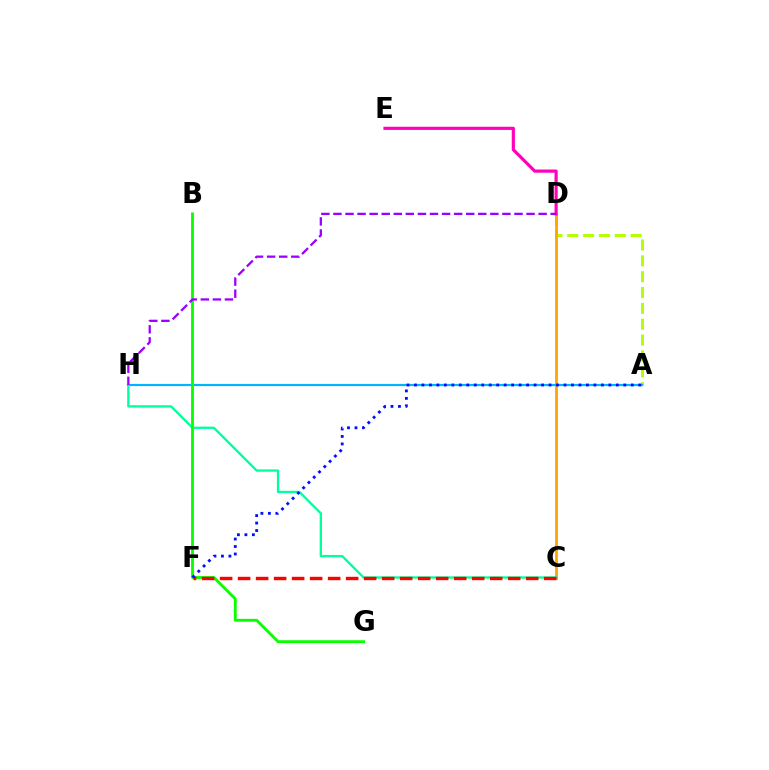{('A', 'D'): [{'color': '#b3ff00', 'line_style': 'dashed', 'thickness': 2.15}], ('C', 'D'): [{'color': '#ffa500', 'line_style': 'solid', 'thickness': 2.02}], ('A', 'H'): [{'color': '#00b5ff', 'line_style': 'solid', 'thickness': 1.59}], ('C', 'H'): [{'color': '#00ff9d', 'line_style': 'solid', 'thickness': 1.67}], ('B', 'G'): [{'color': '#08ff00', 'line_style': 'solid', 'thickness': 2.04}], ('D', 'E'): [{'color': '#ff00bd', 'line_style': 'solid', 'thickness': 2.29}], ('C', 'F'): [{'color': '#ff0000', 'line_style': 'dashed', 'thickness': 2.45}], ('A', 'F'): [{'color': '#0010ff', 'line_style': 'dotted', 'thickness': 2.03}], ('D', 'H'): [{'color': '#9b00ff', 'line_style': 'dashed', 'thickness': 1.64}]}